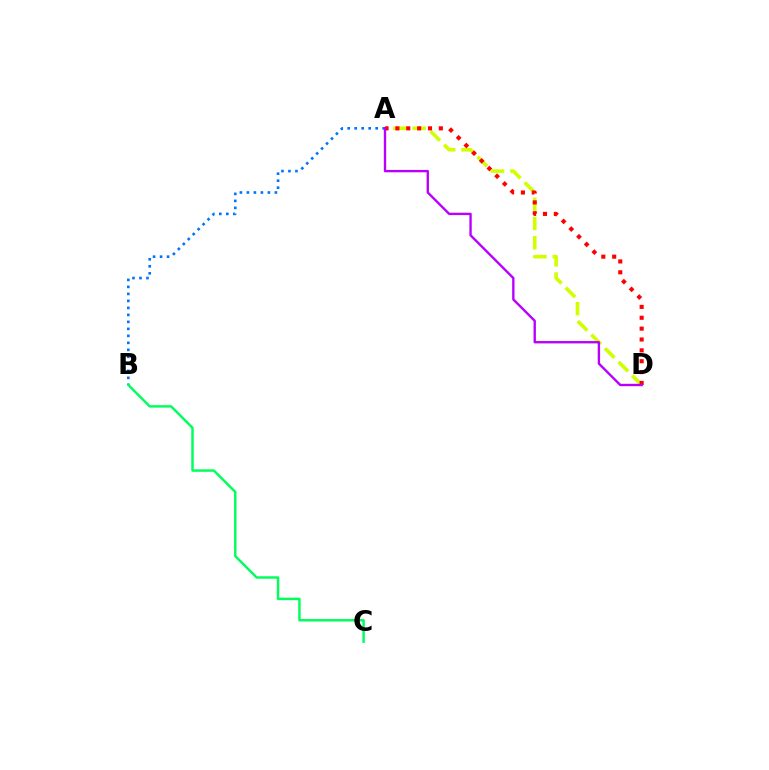{('A', 'D'): [{'color': '#d1ff00', 'line_style': 'dashed', 'thickness': 2.61}, {'color': '#ff0000', 'line_style': 'dotted', 'thickness': 2.95}, {'color': '#b900ff', 'line_style': 'solid', 'thickness': 1.71}], ('A', 'B'): [{'color': '#0074ff', 'line_style': 'dotted', 'thickness': 1.9}], ('B', 'C'): [{'color': '#00ff5c', 'line_style': 'solid', 'thickness': 1.77}]}